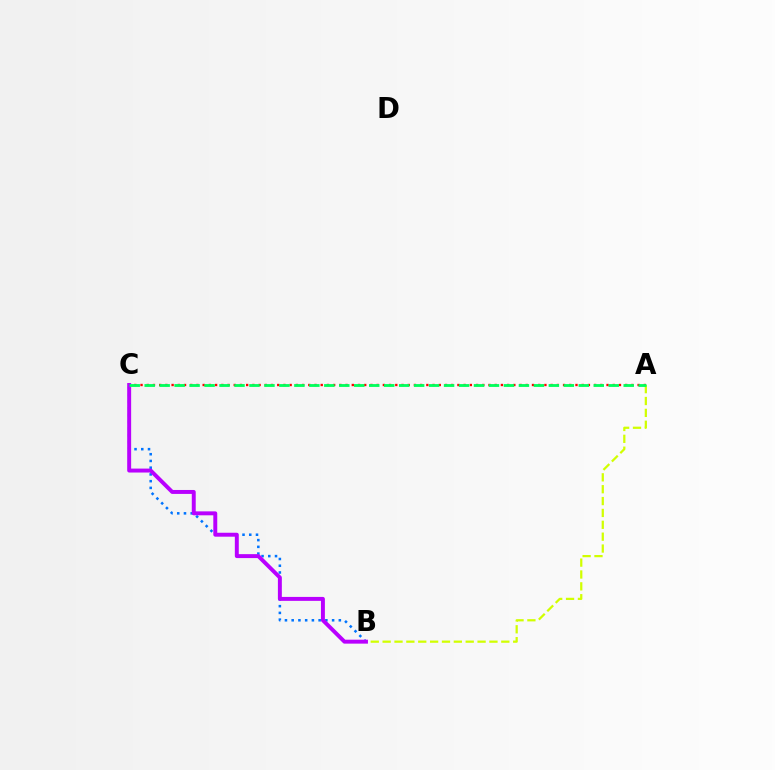{('B', 'C'): [{'color': '#0074ff', 'line_style': 'dotted', 'thickness': 1.83}, {'color': '#b900ff', 'line_style': 'solid', 'thickness': 2.84}], ('A', 'C'): [{'color': '#ff0000', 'line_style': 'dotted', 'thickness': 1.69}, {'color': '#00ff5c', 'line_style': 'dashed', 'thickness': 2.03}], ('A', 'B'): [{'color': '#d1ff00', 'line_style': 'dashed', 'thickness': 1.61}]}